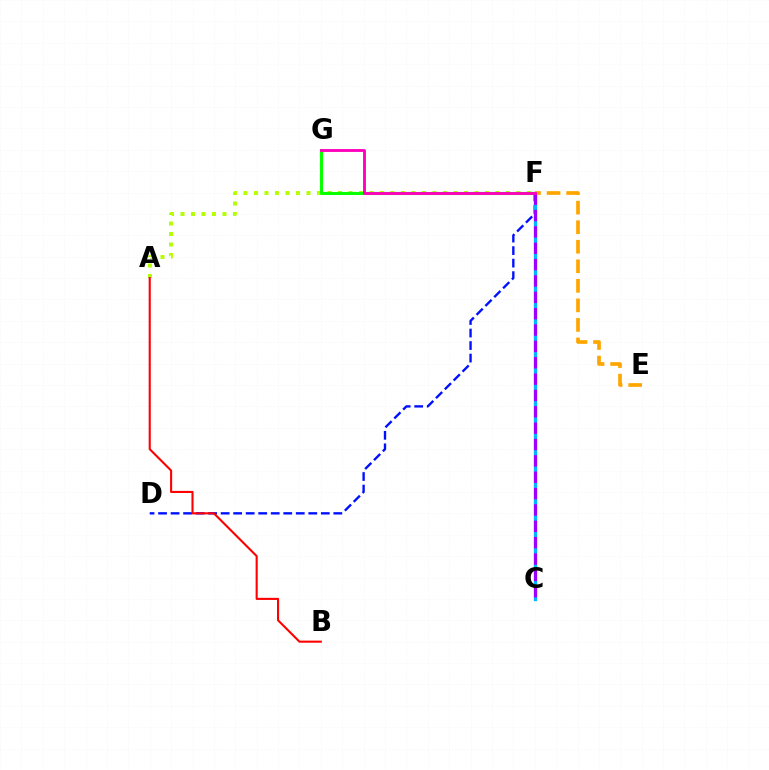{('A', 'F'): [{'color': '#b3ff00', 'line_style': 'dotted', 'thickness': 2.85}], ('D', 'F'): [{'color': '#0010ff', 'line_style': 'dashed', 'thickness': 1.7}], ('F', 'G'): [{'color': '#00ff9d', 'line_style': 'dashed', 'thickness': 1.6}, {'color': '#08ff00', 'line_style': 'solid', 'thickness': 2.18}, {'color': '#ff00bd', 'line_style': 'solid', 'thickness': 2.06}], ('C', 'F'): [{'color': '#00b5ff', 'line_style': 'solid', 'thickness': 2.38}, {'color': '#9b00ff', 'line_style': 'dashed', 'thickness': 2.22}], ('A', 'B'): [{'color': '#ff0000', 'line_style': 'solid', 'thickness': 1.51}], ('E', 'F'): [{'color': '#ffa500', 'line_style': 'dashed', 'thickness': 2.65}]}